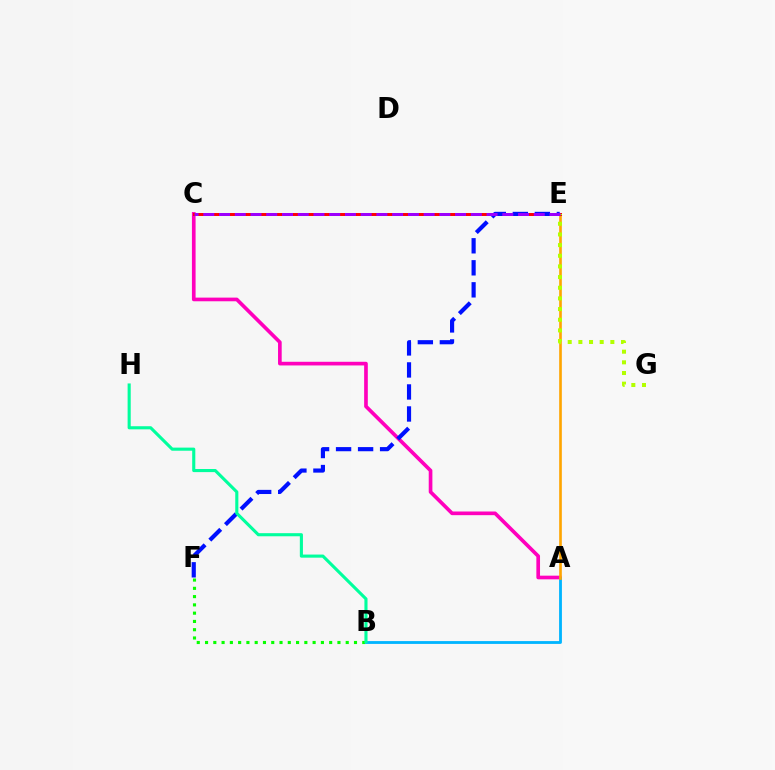{('B', 'F'): [{'color': '#08ff00', 'line_style': 'dotted', 'thickness': 2.25}], ('A', 'C'): [{'color': '#ff00bd', 'line_style': 'solid', 'thickness': 2.64}], ('A', 'B'): [{'color': '#00b5ff', 'line_style': 'solid', 'thickness': 2.03}], ('A', 'E'): [{'color': '#ffa500', 'line_style': 'solid', 'thickness': 1.91}], ('C', 'E'): [{'color': '#ff0000', 'line_style': 'solid', 'thickness': 2.13}, {'color': '#9b00ff', 'line_style': 'dashed', 'thickness': 2.14}], ('E', 'F'): [{'color': '#0010ff', 'line_style': 'dashed', 'thickness': 2.99}], ('B', 'H'): [{'color': '#00ff9d', 'line_style': 'solid', 'thickness': 2.24}], ('E', 'G'): [{'color': '#b3ff00', 'line_style': 'dotted', 'thickness': 2.9}]}